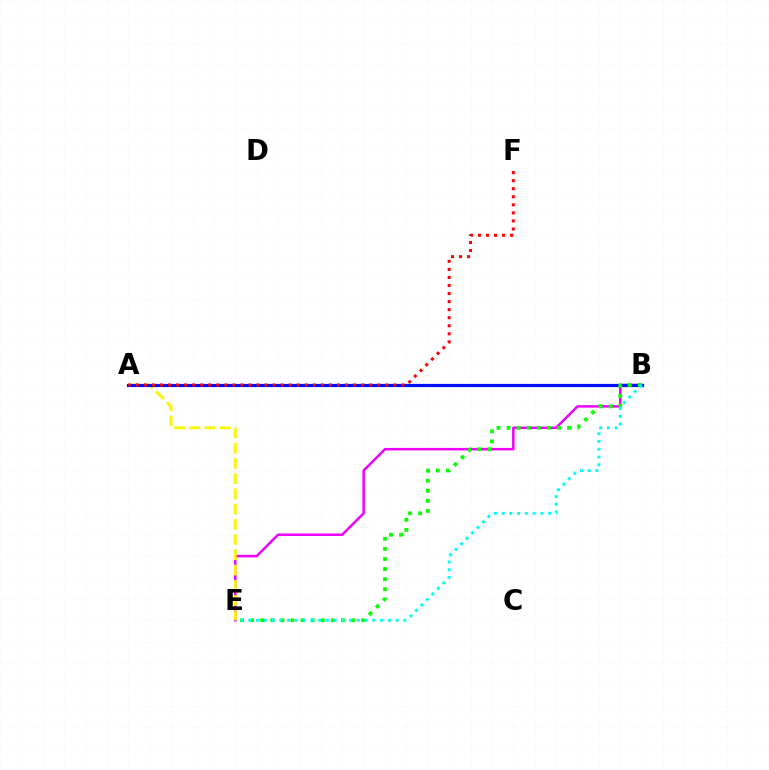{('B', 'E'): [{'color': '#ee00ff', 'line_style': 'solid', 'thickness': 1.8}, {'color': '#08ff00', 'line_style': 'dotted', 'thickness': 2.74}, {'color': '#00fff6', 'line_style': 'dotted', 'thickness': 2.11}], ('A', 'E'): [{'color': '#fcf500', 'line_style': 'dashed', 'thickness': 2.07}], ('A', 'B'): [{'color': '#0010ff', 'line_style': 'solid', 'thickness': 2.31}], ('A', 'F'): [{'color': '#ff0000', 'line_style': 'dotted', 'thickness': 2.19}]}